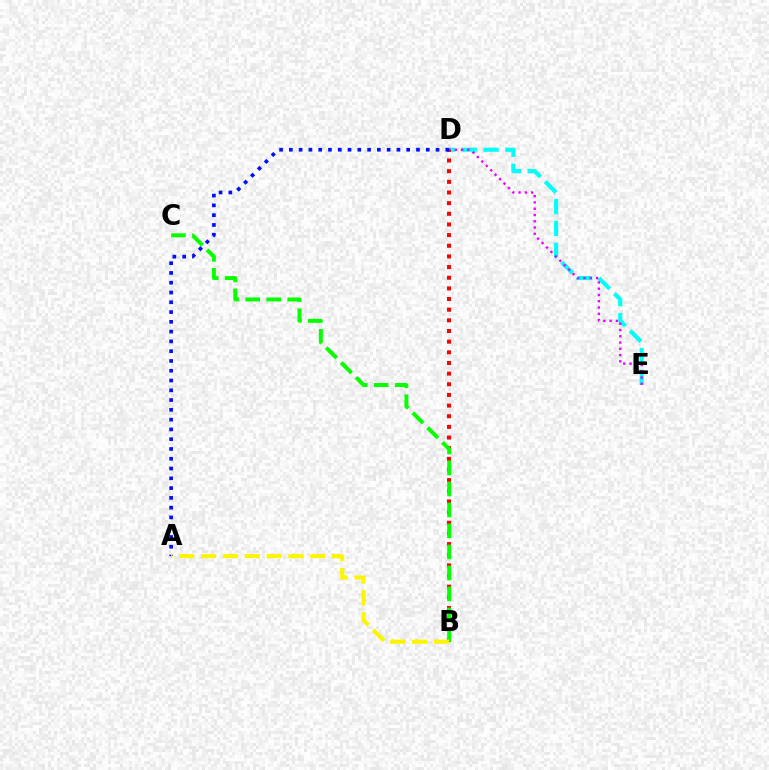{('D', 'E'): [{'color': '#00fff6', 'line_style': 'dashed', 'thickness': 2.97}, {'color': '#ee00ff', 'line_style': 'dotted', 'thickness': 1.7}], ('B', 'D'): [{'color': '#ff0000', 'line_style': 'dotted', 'thickness': 2.89}], ('A', 'D'): [{'color': '#0010ff', 'line_style': 'dotted', 'thickness': 2.66}], ('B', 'C'): [{'color': '#08ff00', 'line_style': 'dashed', 'thickness': 2.85}], ('A', 'B'): [{'color': '#fcf500', 'line_style': 'dashed', 'thickness': 2.97}]}